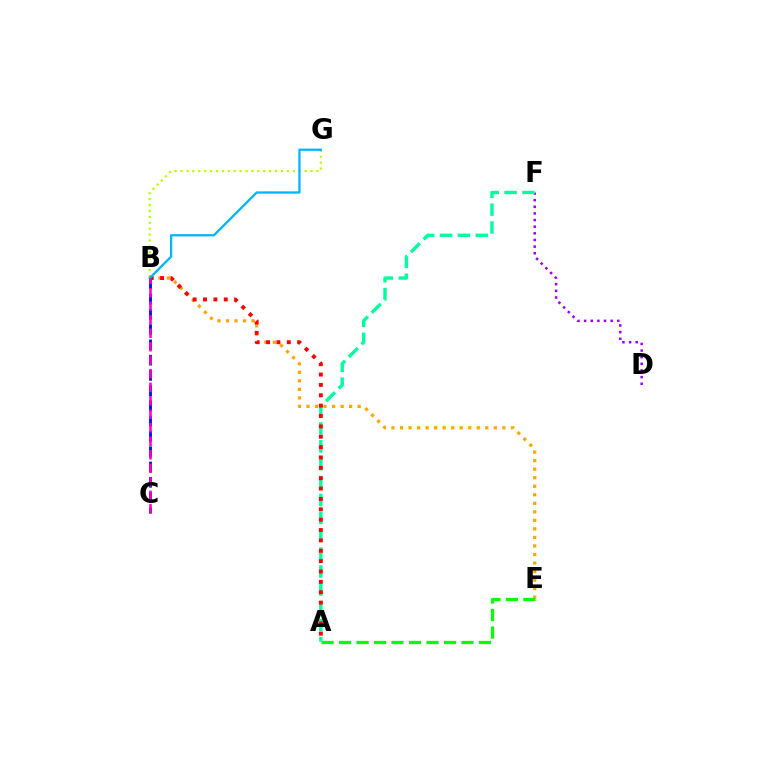{('B', 'E'): [{'color': '#ffa500', 'line_style': 'dotted', 'thickness': 2.32}], ('A', 'E'): [{'color': '#08ff00', 'line_style': 'dashed', 'thickness': 2.38}], ('D', 'F'): [{'color': '#9b00ff', 'line_style': 'dotted', 'thickness': 1.8}], ('A', 'F'): [{'color': '#00ff9d', 'line_style': 'dashed', 'thickness': 2.43}], ('B', 'G'): [{'color': '#b3ff00', 'line_style': 'dotted', 'thickness': 1.61}, {'color': '#00b5ff', 'line_style': 'solid', 'thickness': 1.63}], ('A', 'B'): [{'color': '#ff0000', 'line_style': 'dotted', 'thickness': 2.82}], ('B', 'C'): [{'color': '#0010ff', 'line_style': 'dashed', 'thickness': 2.07}, {'color': '#ff00bd', 'line_style': 'dashed', 'thickness': 1.83}]}